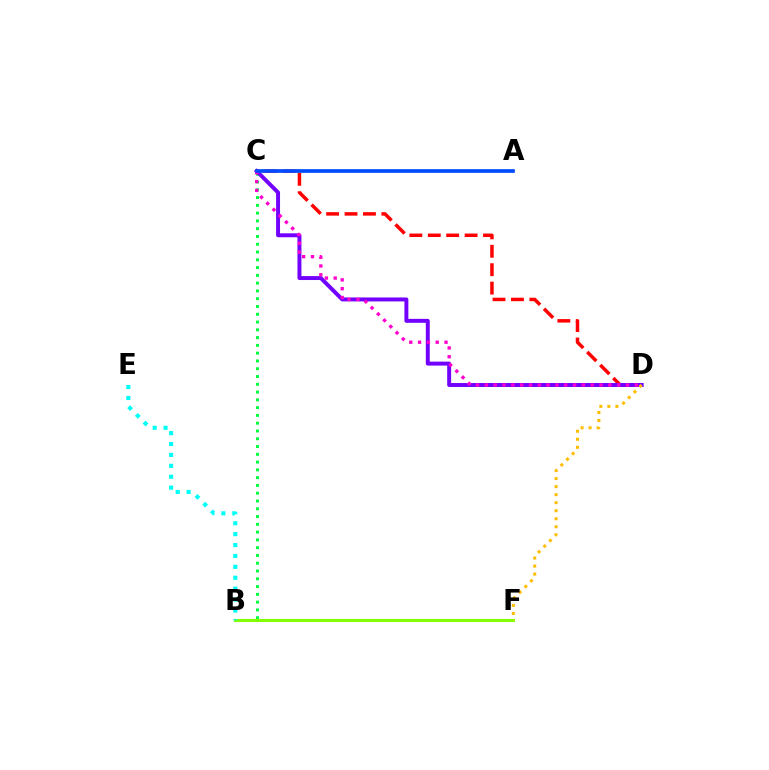{('B', 'C'): [{'color': '#00ff39', 'line_style': 'dotted', 'thickness': 2.11}], ('B', 'F'): [{'color': '#84ff00', 'line_style': 'solid', 'thickness': 2.23}], ('C', 'D'): [{'color': '#ff0000', 'line_style': 'dashed', 'thickness': 2.5}, {'color': '#7200ff', 'line_style': 'solid', 'thickness': 2.84}, {'color': '#ff00cf', 'line_style': 'dotted', 'thickness': 2.4}], ('D', 'F'): [{'color': '#ffbd00', 'line_style': 'dotted', 'thickness': 2.18}], ('A', 'C'): [{'color': '#004bff', 'line_style': 'solid', 'thickness': 2.65}], ('B', 'E'): [{'color': '#00fff6', 'line_style': 'dotted', 'thickness': 2.96}]}